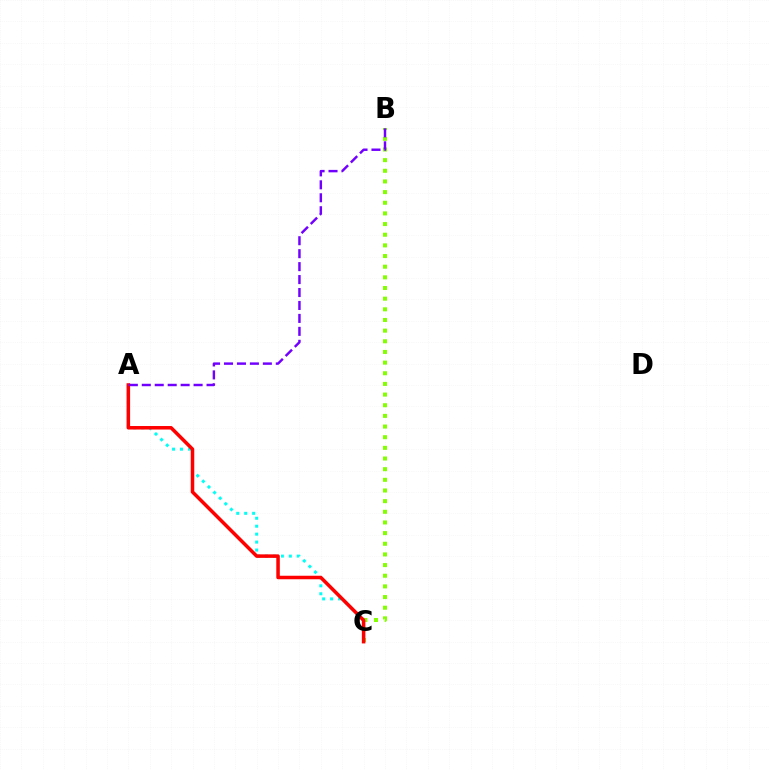{('A', 'C'): [{'color': '#00fff6', 'line_style': 'dotted', 'thickness': 2.16}, {'color': '#ff0000', 'line_style': 'solid', 'thickness': 2.53}], ('B', 'C'): [{'color': '#84ff00', 'line_style': 'dotted', 'thickness': 2.9}], ('A', 'B'): [{'color': '#7200ff', 'line_style': 'dashed', 'thickness': 1.76}]}